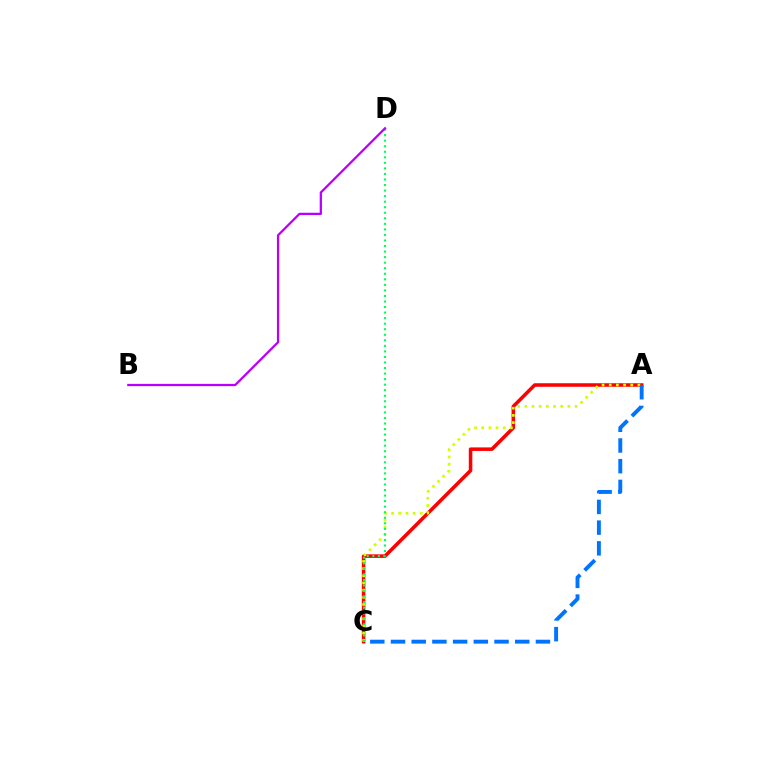{('A', 'C'): [{'color': '#ff0000', 'line_style': 'solid', 'thickness': 2.55}, {'color': '#d1ff00', 'line_style': 'dotted', 'thickness': 1.95}, {'color': '#0074ff', 'line_style': 'dashed', 'thickness': 2.81}], ('C', 'D'): [{'color': '#00ff5c', 'line_style': 'dotted', 'thickness': 1.51}], ('B', 'D'): [{'color': '#b900ff', 'line_style': 'solid', 'thickness': 1.63}]}